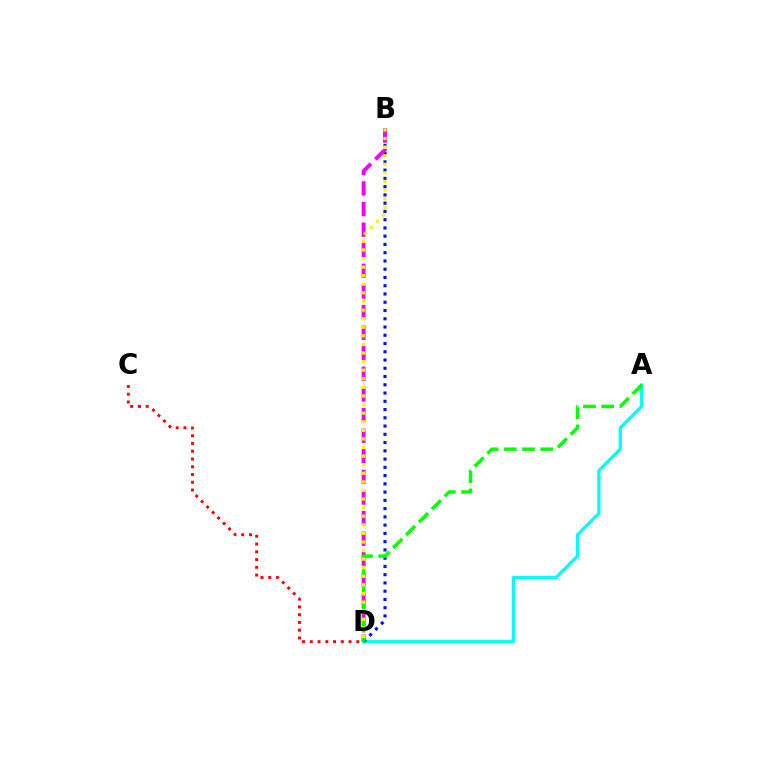{('A', 'D'): [{'color': '#00fff6', 'line_style': 'solid', 'thickness': 2.32}, {'color': '#08ff00', 'line_style': 'dashed', 'thickness': 2.48}], ('C', 'D'): [{'color': '#ff0000', 'line_style': 'dotted', 'thickness': 2.11}], ('B', 'D'): [{'color': '#0010ff', 'line_style': 'dotted', 'thickness': 2.24}, {'color': '#ee00ff', 'line_style': 'dashed', 'thickness': 2.8}, {'color': '#fcf500', 'line_style': 'dotted', 'thickness': 2.33}]}